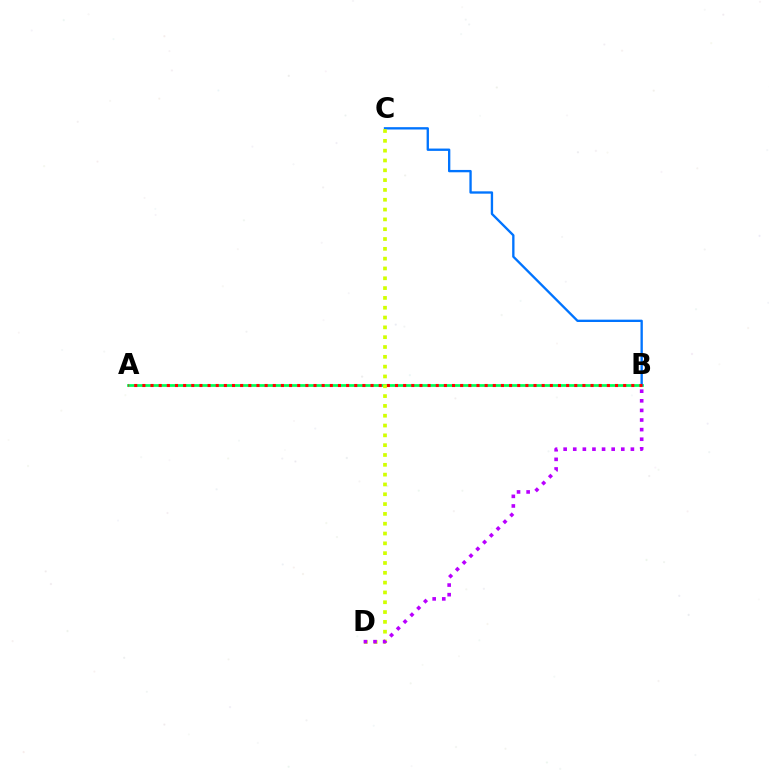{('A', 'B'): [{'color': '#00ff5c', 'line_style': 'solid', 'thickness': 1.97}, {'color': '#ff0000', 'line_style': 'dotted', 'thickness': 2.21}], ('B', 'C'): [{'color': '#0074ff', 'line_style': 'solid', 'thickness': 1.68}], ('C', 'D'): [{'color': '#d1ff00', 'line_style': 'dotted', 'thickness': 2.67}], ('B', 'D'): [{'color': '#b900ff', 'line_style': 'dotted', 'thickness': 2.61}]}